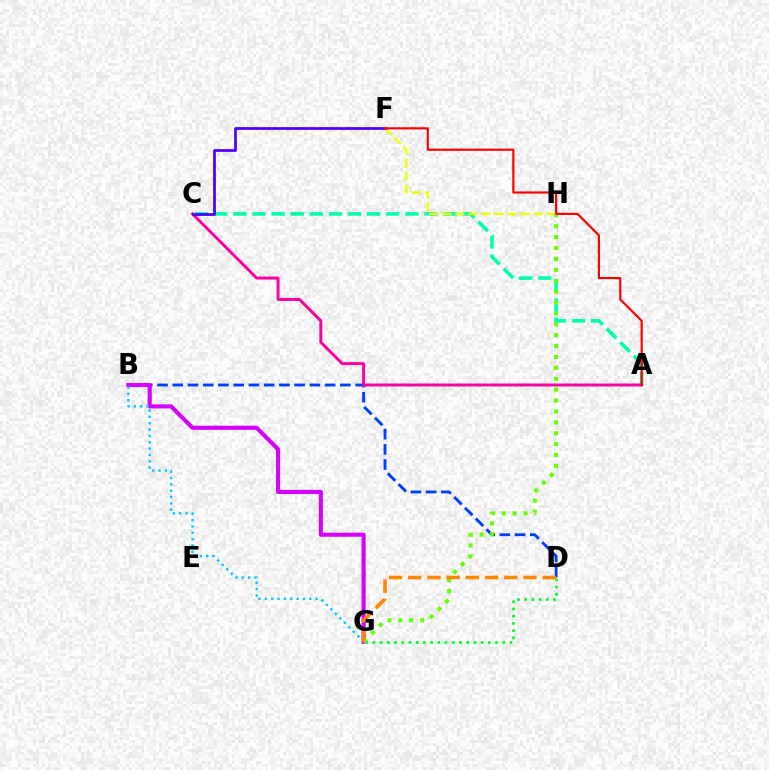{('B', 'D'): [{'color': '#003fff', 'line_style': 'dashed', 'thickness': 2.07}], ('A', 'C'): [{'color': '#00ffaf', 'line_style': 'dashed', 'thickness': 2.6}, {'color': '#ff00a0', 'line_style': 'solid', 'thickness': 2.13}], ('B', 'G'): [{'color': '#d600ff', 'line_style': 'solid', 'thickness': 2.95}, {'color': '#00c7ff', 'line_style': 'dotted', 'thickness': 1.72}], ('F', 'H'): [{'color': '#eeff00', 'line_style': 'dashed', 'thickness': 1.77}], ('D', 'G'): [{'color': '#00ff27', 'line_style': 'dotted', 'thickness': 1.96}, {'color': '#ff8800', 'line_style': 'dashed', 'thickness': 2.61}], ('C', 'F'): [{'color': '#4f00ff', 'line_style': 'solid', 'thickness': 1.98}], ('G', 'H'): [{'color': '#66ff00', 'line_style': 'dotted', 'thickness': 2.96}], ('A', 'F'): [{'color': '#ff0000', 'line_style': 'solid', 'thickness': 1.57}]}